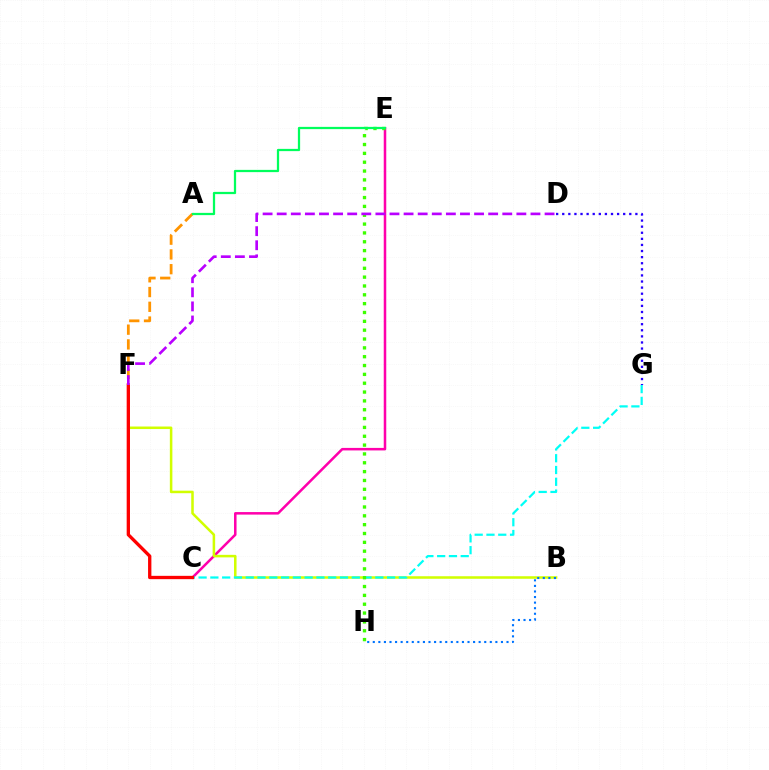{('C', 'E'): [{'color': '#ff00ac', 'line_style': 'solid', 'thickness': 1.82}], ('B', 'F'): [{'color': '#d1ff00', 'line_style': 'solid', 'thickness': 1.82}], ('C', 'G'): [{'color': '#00fff6', 'line_style': 'dashed', 'thickness': 1.6}], ('D', 'G'): [{'color': '#2500ff', 'line_style': 'dotted', 'thickness': 1.66}], ('E', 'H'): [{'color': '#3dff00', 'line_style': 'dotted', 'thickness': 2.4}], ('B', 'H'): [{'color': '#0074ff', 'line_style': 'dotted', 'thickness': 1.51}], ('C', 'F'): [{'color': '#ff0000', 'line_style': 'solid', 'thickness': 2.39}], ('A', 'F'): [{'color': '#ff9400', 'line_style': 'dashed', 'thickness': 2.0}], ('D', 'F'): [{'color': '#b900ff', 'line_style': 'dashed', 'thickness': 1.92}], ('A', 'E'): [{'color': '#00ff5c', 'line_style': 'solid', 'thickness': 1.62}]}